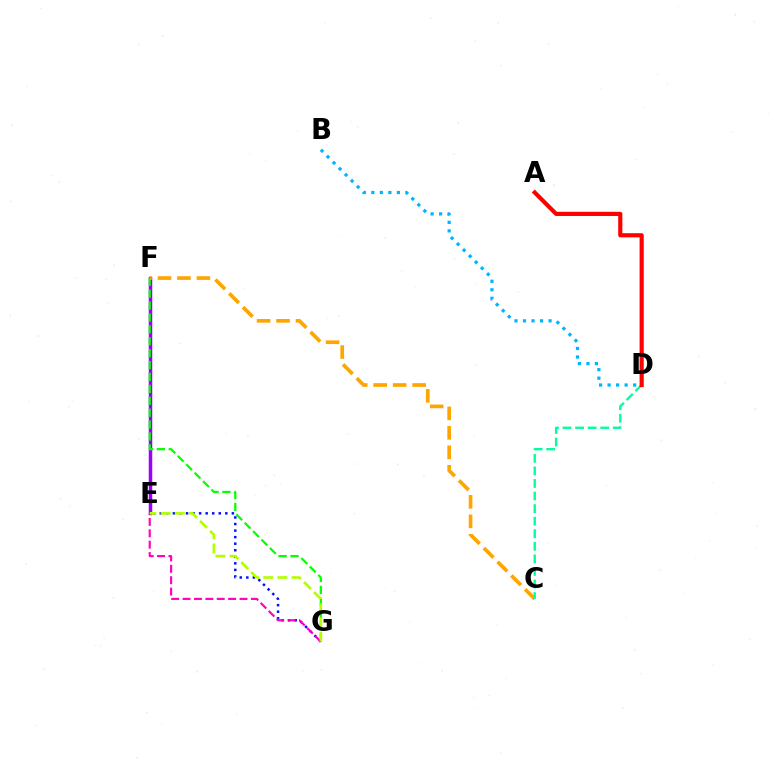{('E', 'F'): [{'color': '#9b00ff', 'line_style': 'solid', 'thickness': 2.52}], ('B', 'D'): [{'color': '#00b5ff', 'line_style': 'dotted', 'thickness': 2.31}], ('F', 'G'): [{'color': '#08ff00', 'line_style': 'dashed', 'thickness': 1.62}], ('C', 'F'): [{'color': '#ffa500', 'line_style': 'dashed', 'thickness': 2.64}], ('E', 'G'): [{'color': '#0010ff', 'line_style': 'dotted', 'thickness': 1.78}, {'color': '#ff00bd', 'line_style': 'dashed', 'thickness': 1.55}, {'color': '#b3ff00', 'line_style': 'dashed', 'thickness': 1.93}], ('C', 'D'): [{'color': '#00ff9d', 'line_style': 'dashed', 'thickness': 1.71}], ('A', 'D'): [{'color': '#ff0000', 'line_style': 'solid', 'thickness': 3.0}]}